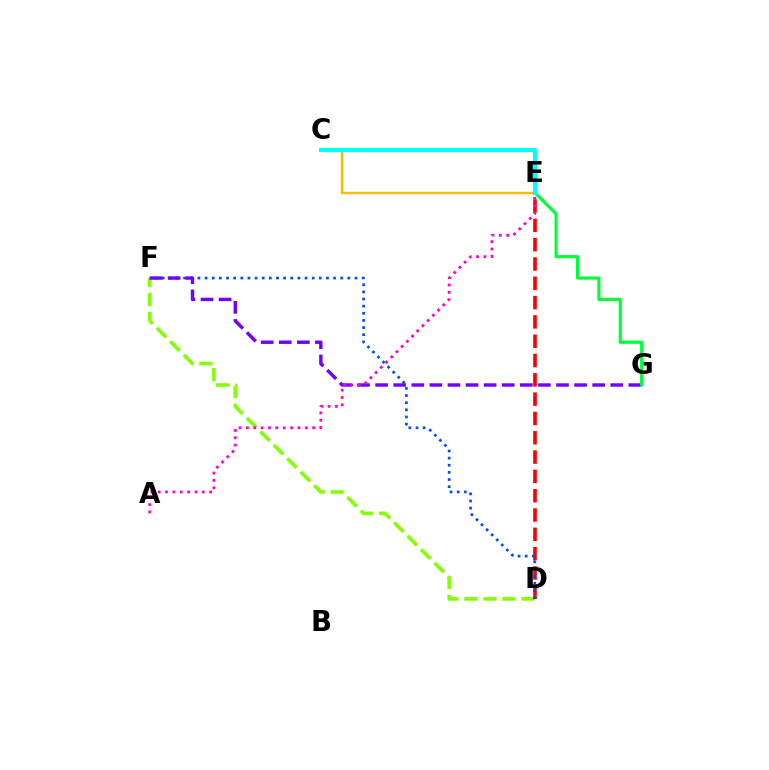{('D', 'F'): [{'color': '#84ff00', 'line_style': 'dashed', 'thickness': 2.59}, {'color': '#004bff', 'line_style': 'dotted', 'thickness': 1.94}], ('D', 'E'): [{'color': '#ff0000', 'line_style': 'dashed', 'thickness': 2.62}], ('C', 'E'): [{'color': '#ffbd00', 'line_style': 'solid', 'thickness': 1.74}, {'color': '#00fff6', 'line_style': 'solid', 'thickness': 2.96}], ('F', 'G'): [{'color': '#7200ff', 'line_style': 'dashed', 'thickness': 2.46}], ('E', 'G'): [{'color': '#00ff39', 'line_style': 'solid', 'thickness': 2.3}], ('A', 'E'): [{'color': '#ff00cf', 'line_style': 'dotted', 'thickness': 2.0}]}